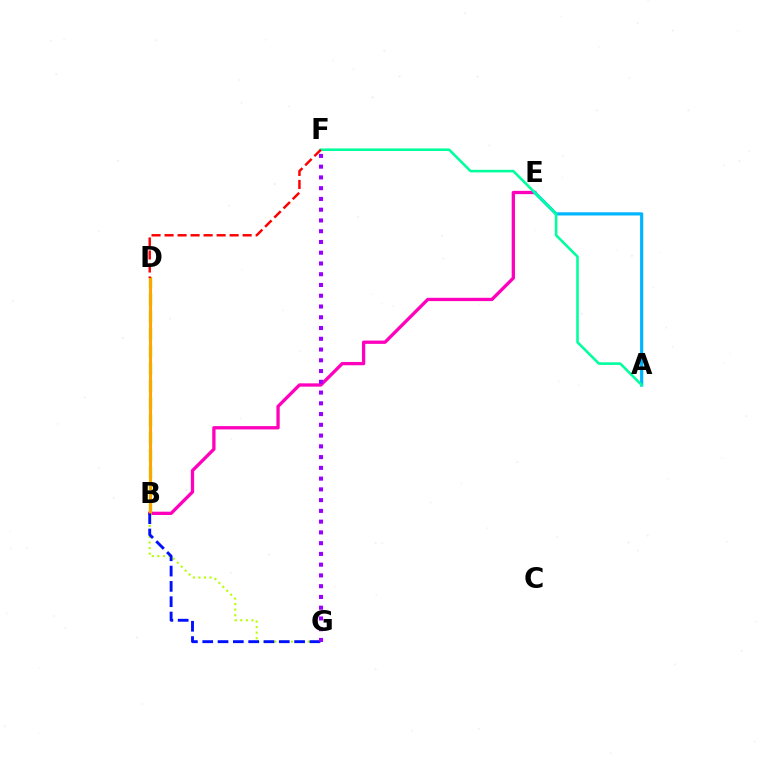{('B', 'D'): [{'color': '#08ff00', 'line_style': 'dashed', 'thickness': 2.35}, {'color': '#ffa500', 'line_style': 'solid', 'thickness': 2.23}], ('B', 'E'): [{'color': '#ff00bd', 'line_style': 'solid', 'thickness': 2.38}], ('B', 'G'): [{'color': '#b3ff00', 'line_style': 'dotted', 'thickness': 1.51}, {'color': '#0010ff', 'line_style': 'dashed', 'thickness': 2.08}], ('A', 'E'): [{'color': '#00b5ff', 'line_style': 'solid', 'thickness': 2.29}], ('A', 'F'): [{'color': '#00ff9d', 'line_style': 'solid', 'thickness': 1.86}], ('D', 'F'): [{'color': '#ff0000', 'line_style': 'dashed', 'thickness': 1.77}], ('F', 'G'): [{'color': '#9b00ff', 'line_style': 'dotted', 'thickness': 2.92}]}